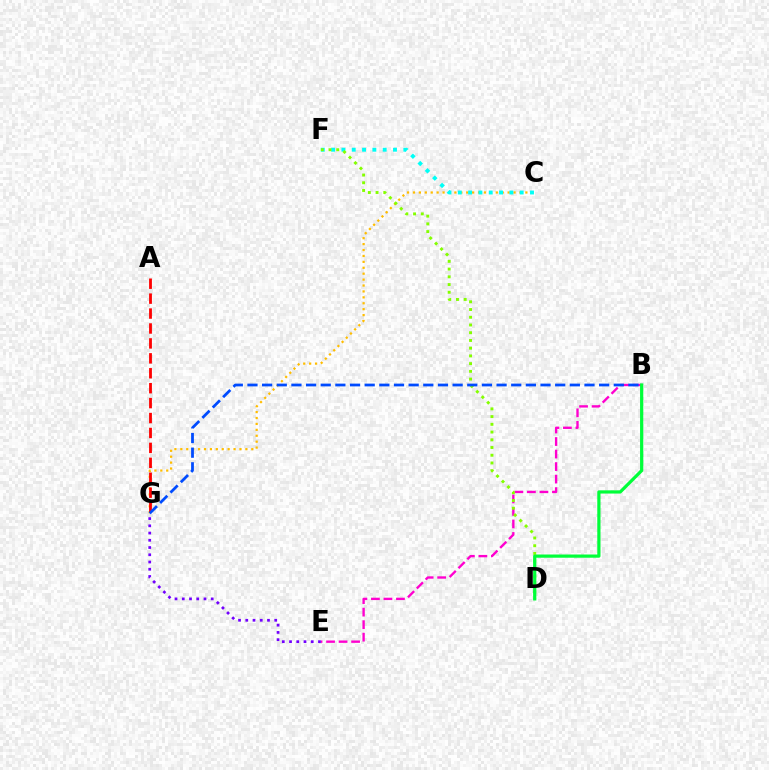{('B', 'E'): [{'color': '#ff00cf', 'line_style': 'dashed', 'thickness': 1.7}], ('C', 'G'): [{'color': '#ffbd00', 'line_style': 'dotted', 'thickness': 1.61}], ('C', 'F'): [{'color': '#00fff6', 'line_style': 'dotted', 'thickness': 2.8}], ('A', 'G'): [{'color': '#ff0000', 'line_style': 'dashed', 'thickness': 2.03}], ('D', 'F'): [{'color': '#84ff00', 'line_style': 'dotted', 'thickness': 2.1}], ('E', 'G'): [{'color': '#7200ff', 'line_style': 'dotted', 'thickness': 1.97}], ('B', 'D'): [{'color': '#00ff39', 'line_style': 'solid', 'thickness': 2.32}], ('B', 'G'): [{'color': '#004bff', 'line_style': 'dashed', 'thickness': 1.99}]}